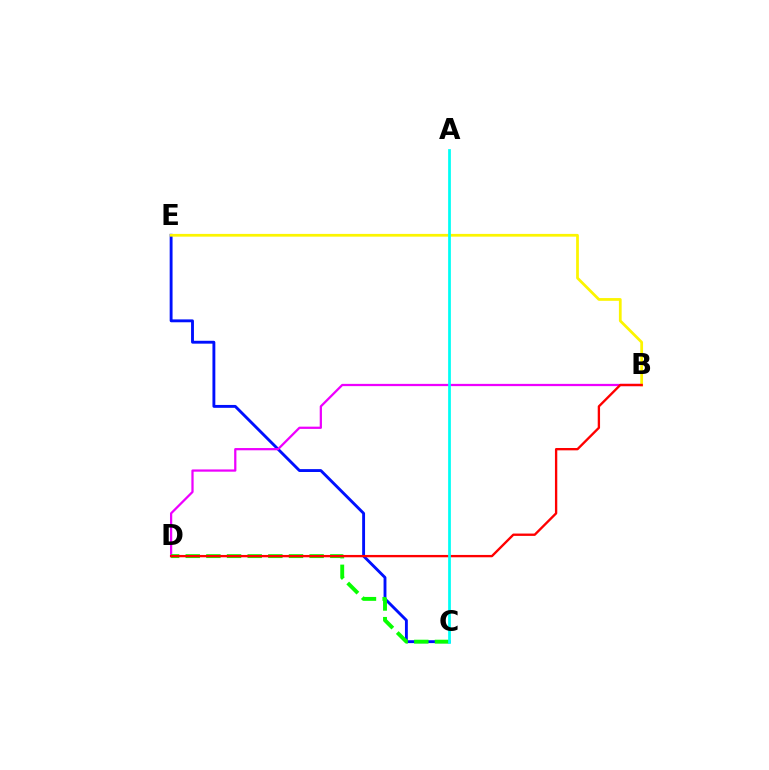{('C', 'E'): [{'color': '#0010ff', 'line_style': 'solid', 'thickness': 2.07}], ('B', 'D'): [{'color': '#ee00ff', 'line_style': 'solid', 'thickness': 1.62}, {'color': '#ff0000', 'line_style': 'solid', 'thickness': 1.69}], ('C', 'D'): [{'color': '#08ff00', 'line_style': 'dashed', 'thickness': 2.8}], ('B', 'E'): [{'color': '#fcf500', 'line_style': 'solid', 'thickness': 1.98}], ('A', 'C'): [{'color': '#00fff6', 'line_style': 'solid', 'thickness': 1.97}]}